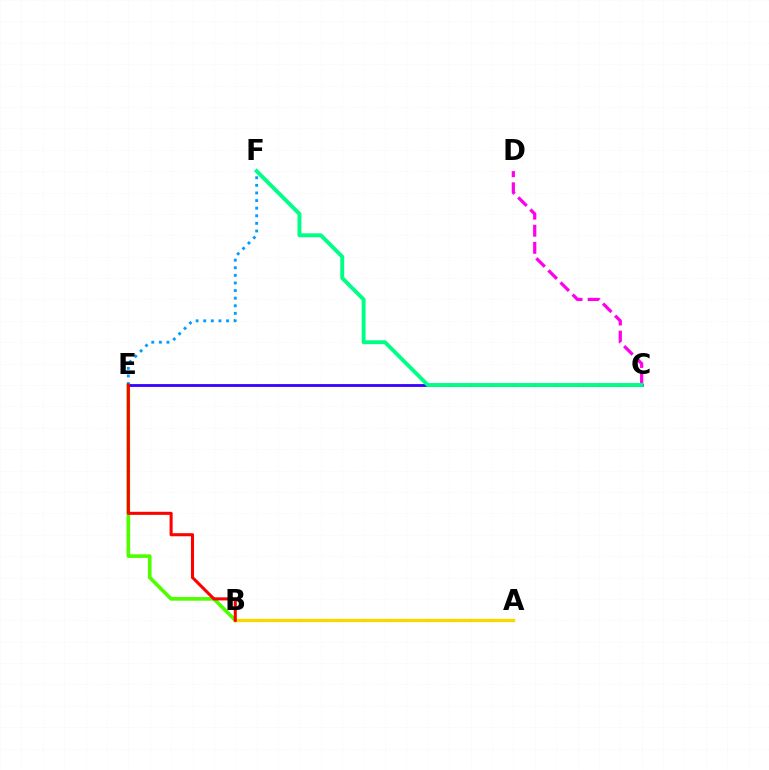{('B', 'E'): [{'color': '#4fff00', 'line_style': 'solid', 'thickness': 2.62}, {'color': '#ff0000', 'line_style': 'solid', 'thickness': 2.21}], ('E', 'F'): [{'color': '#009eff', 'line_style': 'dotted', 'thickness': 2.07}], ('A', 'B'): [{'color': '#ffd500', 'line_style': 'solid', 'thickness': 2.37}], ('C', 'D'): [{'color': '#ff00ed', 'line_style': 'dashed', 'thickness': 2.32}], ('C', 'E'): [{'color': '#3700ff', 'line_style': 'solid', 'thickness': 2.01}], ('C', 'F'): [{'color': '#00ff86', 'line_style': 'solid', 'thickness': 2.81}]}